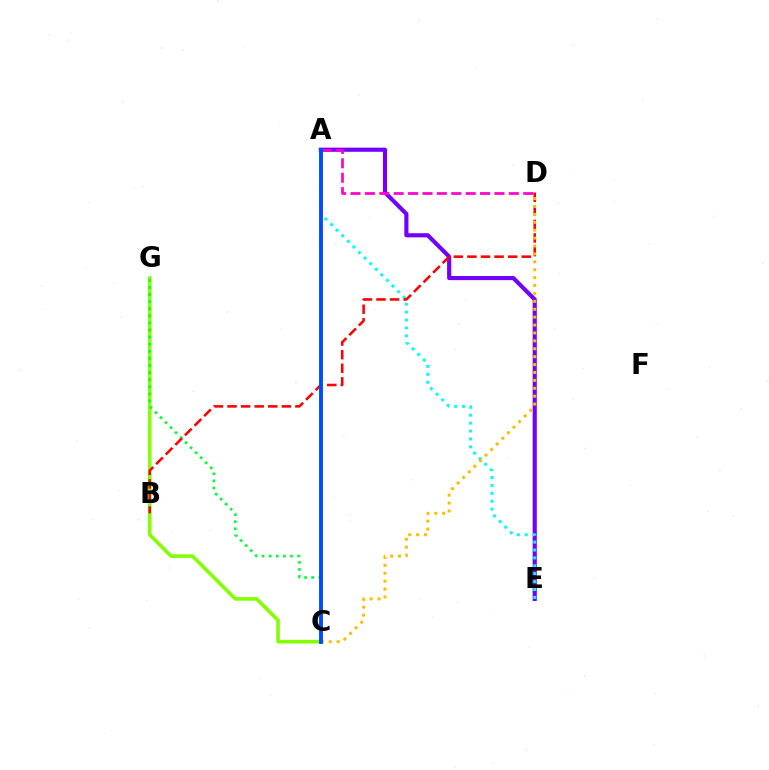{('A', 'E'): [{'color': '#7200ff', 'line_style': 'solid', 'thickness': 2.98}, {'color': '#00fff6', 'line_style': 'dotted', 'thickness': 2.15}], ('A', 'D'): [{'color': '#ff00cf', 'line_style': 'dashed', 'thickness': 1.96}], ('C', 'G'): [{'color': '#84ff00', 'line_style': 'solid', 'thickness': 2.61}, {'color': '#00ff39', 'line_style': 'dotted', 'thickness': 1.93}], ('B', 'D'): [{'color': '#ff0000', 'line_style': 'dashed', 'thickness': 1.84}], ('C', 'D'): [{'color': '#ffbd00', 'line_style': 'dotted', 'thickness': 2.15}], ('A', 'C'): [{'color': '#004bff', 'line_style': 'solid', 'thickness': 2.77}]}